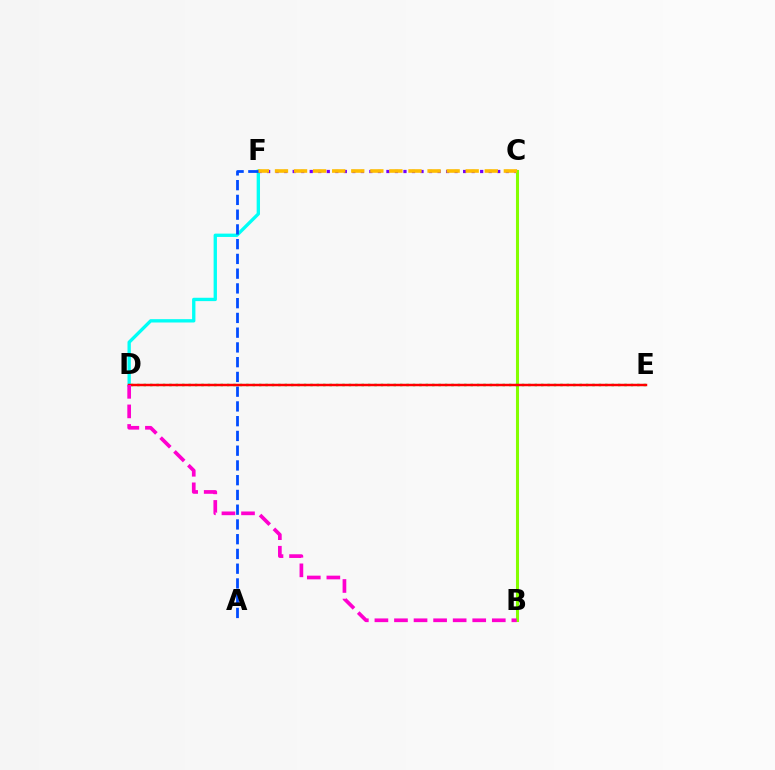{('D', 'F'): [{'color': '#00fff6', 'line_style': 'solid', 'thickness': 2.4}], ('C', 'F'): [{'color': '#7200ff', 'line_style': 'dotted', 'thickness': 2.32}, {'color': '#ffbd00', 'line_style': 'dashed', 'thickness': 2.59}], ('B', 'C'): [{'color': '#84ff00', 'line_style': 'solid', 'thickness': 2.21}], ('D', 'E'): [{'color': '#00ff39', 'line_style': 'dotted', 'thickness': 1.74}, {'color': '#ff0000', 'line_style': 'solid', 'thickness': 1.77}], ('A', 'F'): [{'color': '#004bff', 'line_style': 'dashed', 'thickness': 2.0}], ('B', 'D'): [{'color': '#ff00cf', 'line_style': 'dashed', 'thickness': 2.66}]}